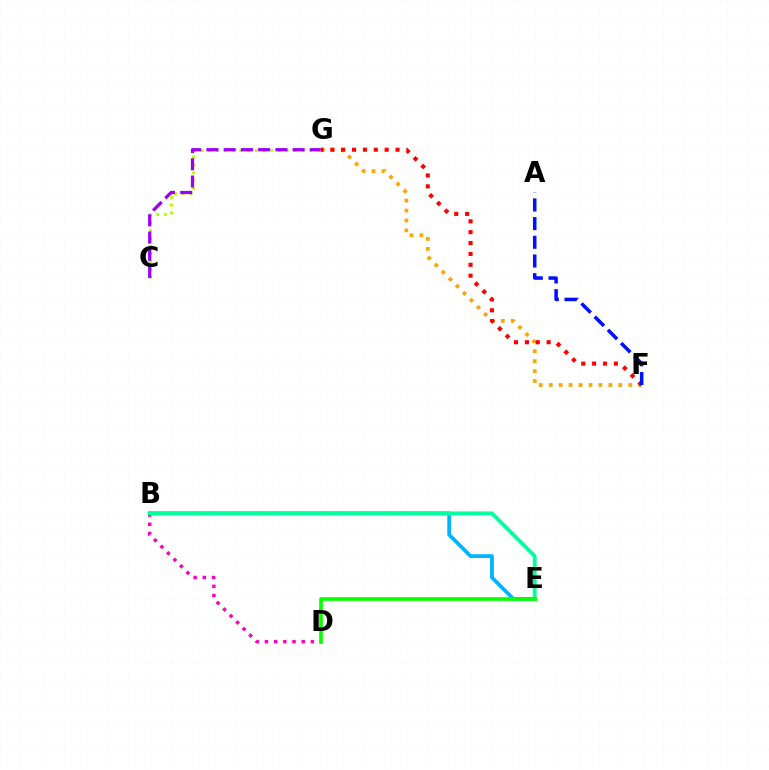{('B', 'E'): [{'color': '#00b5ff', 'line_style': 'solid', 'thickness': 2.7}, {'color': '#00ff9d', 'line_style': 'solid', 'thickness': 2.75}], ('C', 'G'): [{'color': '#b3ff00', 'line_style': 'dotted', 'thickness': 2.1}, {'color': '#9b00ff', 'line_style': 'dashed', 'thickness': 2.34}], ('B', 'D'): [{'color': '#ff00bd', 'line_style': 'dotted', 'thickness': 2.5}], ('F', 'G'): [{'color': '#ffa500', 'line_style': 'dotted', 'thickness': 2.7}, {'color': '#ff0000', 'line_style': 'dotted', 'thickness': 2.95}], ('D', 'E'): [{'color': '#08ff00', 'line_style': 'solid', 'thickness': 2.64}], ('A', 'F'): [{'color': '#0010ff', 'line_style': 'dashed', 'thickness': 2.54}]}